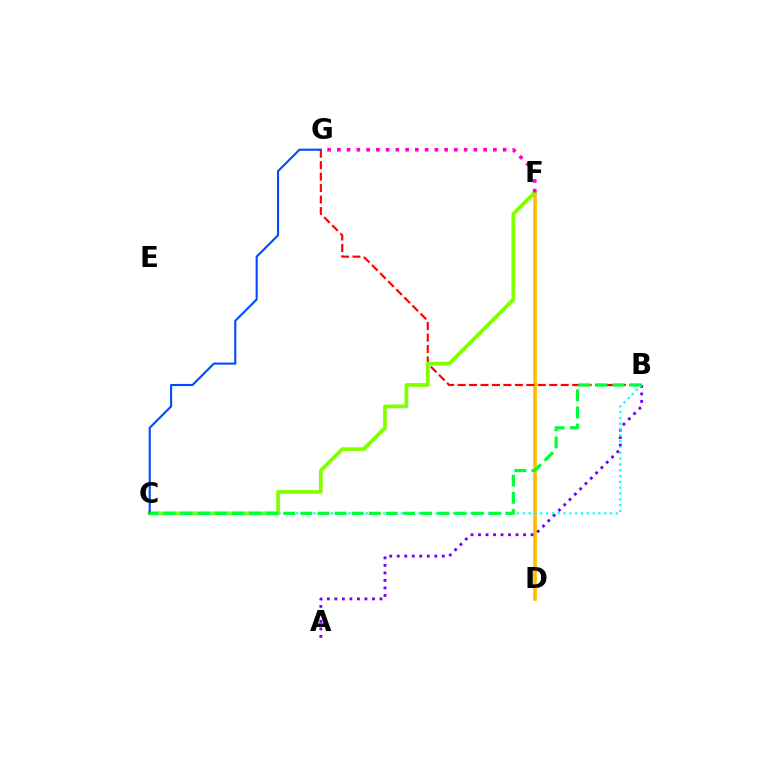{('D', 'F'): [{'color': '#ffbd00', 'line_style': 'solid', 'thickness': 2.63}], ('B', 'G'): [{'color': '#ff0000', 'line_style': 'dashed', 'thickness': 1.56}], ('A', 'B'): [{'color': '#7200ff', 'line_style': 'dotted', 'thickness': 2.04}], ('C', 'F'): [{'color': '#84ff00', 'line_style': 'solid', 'thickness': 2.7}], ('B', 'C'): [{'color': '#00fff6', 'line_style': 'dotted', 'thickness': 1.58}, {'color': '#00ff39', 'line_style': 'dashed', 'thickness': 2.33}], ('C', 'G'): [{'color': '#004bff', 'line_style': 'solid', 'thickness': 1.52}], ('F', 'G'): [{'color': '#ff00cf', 'line_style': 'dotted', 'thickness': 2.65}]}